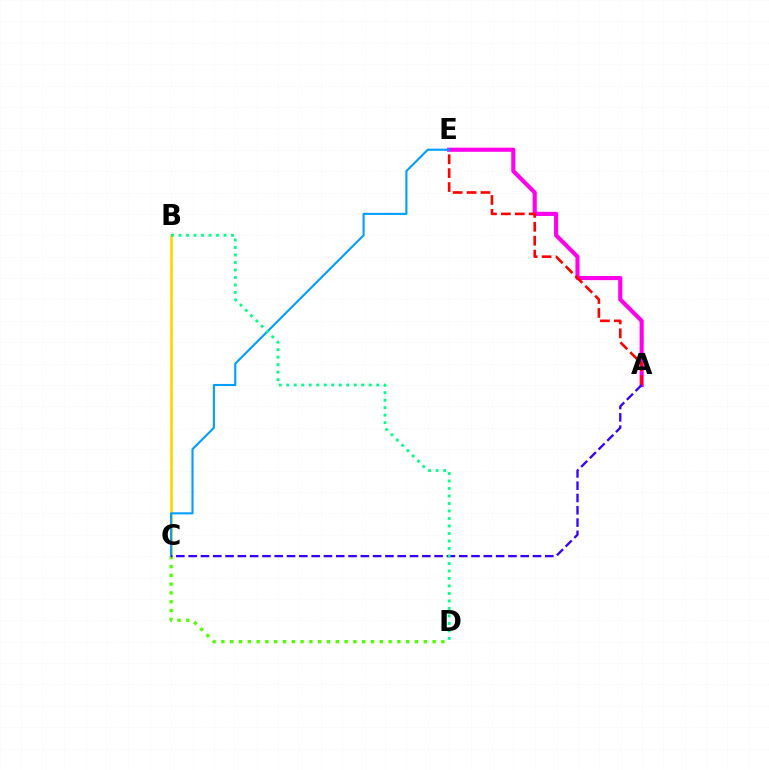{('C', 'D'): [{'color': '#4fff00', 'line_style': 'dotted', 'thickness': 2.39}], ('A', 'E'): [{'color': '#ff00ed', 'line_style': 'solid', 'thickness': 2.98}, {'color': '#ff0000', 'line_style': 'dashed', 'thickness': 1.89}], ('B', 'C'): [{'color': '#ffd500', 'line_style': 'solid', 'thickness': 1.91}], ('C', 'E'): [{'color': '#009eff', 'line_style': 'solid', 'thickness': 1.51}], ('A', 'C'): [{'color': '#3700ff', 'line_style': 'dashed', 'thickness': 1.67}], ('B', 'D'): [{'color': '#00ff86', 'line_style': 'dotted', 'thickness': 2.04}]}